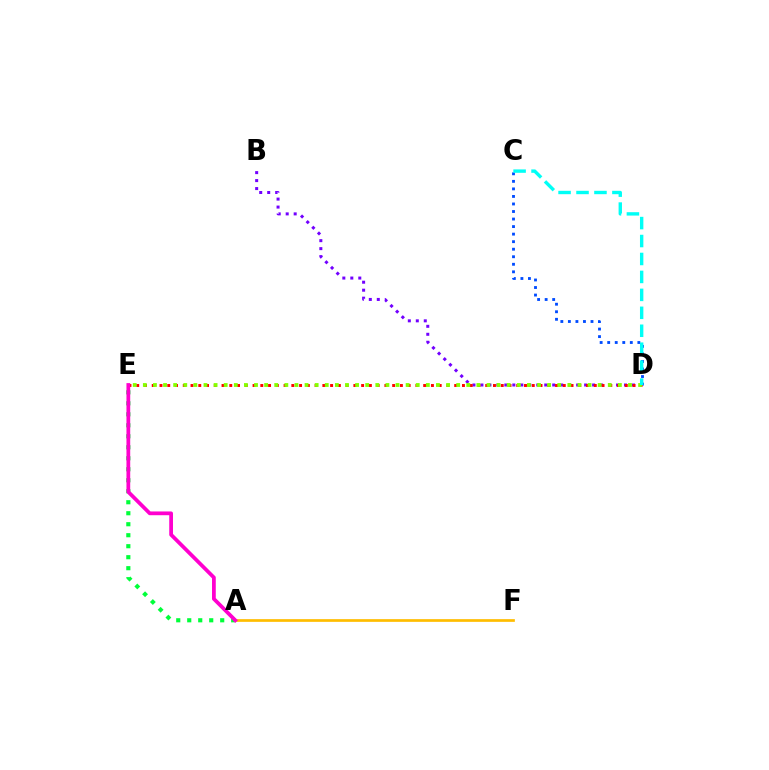{('A', 'F'): [{'color': '#ffbd00', 'line_style': 'solid', 'thickness': 1.94}], ('C', 'D'): [{'color': '#004bff', 'line_style': 'dotted', 'thickness': 2.05}, {'color': '#00fff6', 'line_style': 'dashed', 'thickness': 2.44}], ('A', 'E'): [{'color': '#00ff39', 'line_style': 'dotted', 'thickness': 2.99}, {'color': '#ff00cf', 'line_style': 'solid', 'thickness': 2.7}], ('B', 'D'): [{'color': '#7200ff', 'line_style': 'dotted', 'thickness': 2.17}], ('D', 'E'): [{'color': '#ff0000', 'line_style': 'dotted', 'thickness': 2.11}, {'color': '#84ff00', 'line_style': 'dotted', 'thickness': 2.75}]}